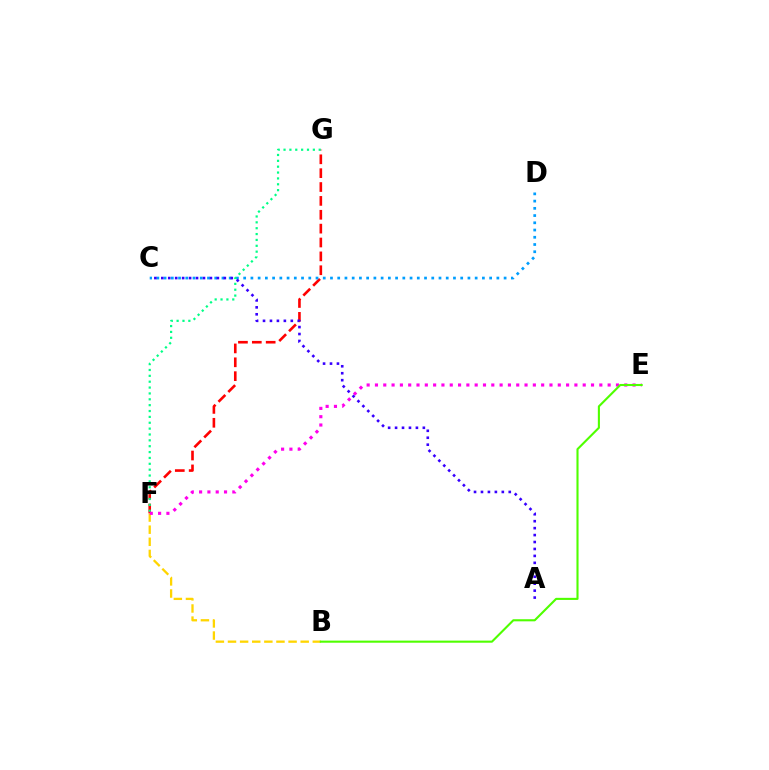{('F', 'G'): [{'color': '#ff0000', 'line_style': 'dashed', 'thickness': 1.88}, {'color': '#00ff86', 'line_style': 'dotted', 'thickness': 1.59}], ('B', 'F'): [{'color': '#ffd500', 'line_style': 'dashed', 'thickness': 1.65}], ('C', 'D'): [{'color': '#009eff', 'line_style': 'dotted', 'thickness': 1.97}], ('E', 'F'): [{'color': '#ff00ed', 'line_style': 'dotted', 'thickness': 2.26}], ('B', 'E'): [{'color': '#4fff00', 'line_style': 'solid', 'thickness': 1.52}], ('A', 'C'): [{'color': '#3700ff', 'line_style': 'dotted', 'thickness': 1.89}]}